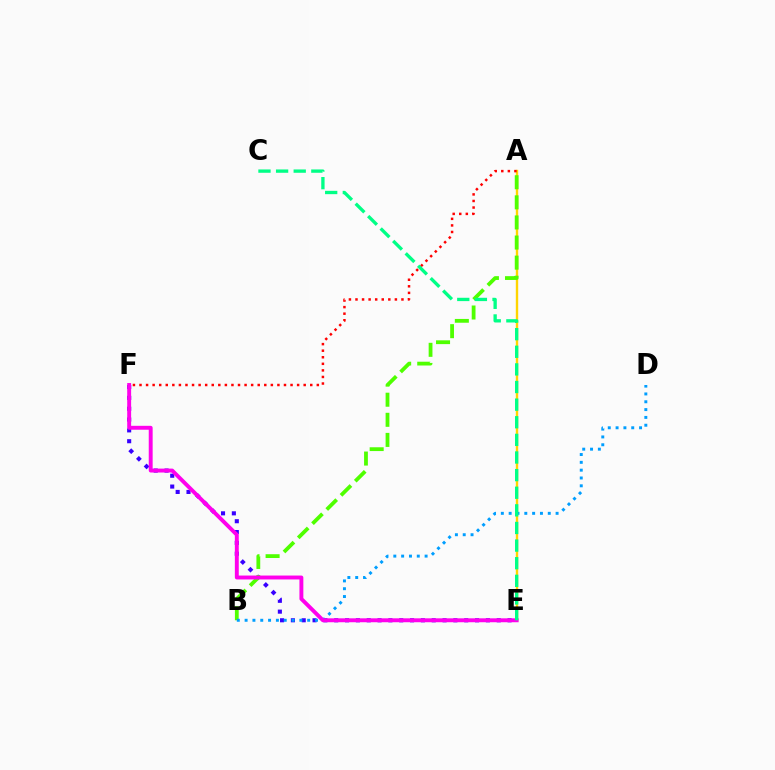{('A', 'E'): [{'color': '#ffd500', 'line_style': 'solid', 'thickness': 1.72}], ('E', 'F'): [{'color': '#3700ff', 'line_style': 'dotted', 'thickness': 2.94}, {'color': '#ff00ed', 'line_style': 'solid', 'thickness': 2.82}], ('A', 'B'): [{'color': '#4fff00', 'line_style': 'dashed', 'thickness': 2.73}], ('B', 'D'): [{'color': '#009eff', 'line_style': 'dotted', 'thickness': 2.13}], ('A', 'F'): [{'color': '#ff0000', 'line_style': 'dotted', 'thickness': 1.78}], ('C', 'E'): [{'color': '#00ff86', 'line_style': 'dashed', 'thickness': 2.39}]}